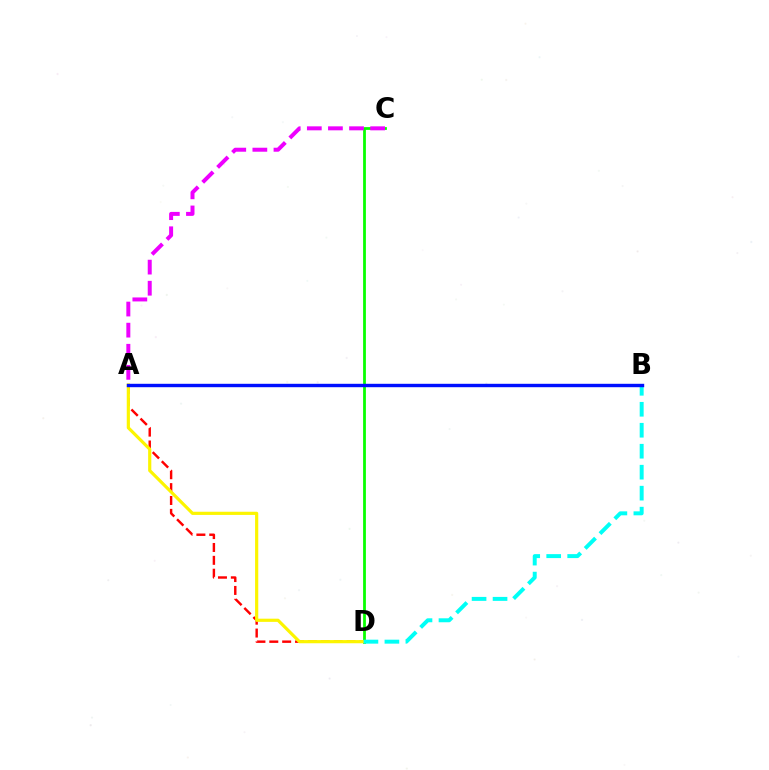{('C', 'D'): [{'color': '#08ff00', 'line_style': 'solid', 'thickness': 2.0}], ('A', 'D'): [{'color': '#ff0000', 'line_style': 'dashed', 'thickness': 1.75}, {'color': '#fcf500', 'line_style': 'solid', 'thickness': 2.29}], ('B', 'D'): [{'color': '#00fff6', 'line_style': 'dashed', 'thickness': 2.85}], ('A', 'C'): [{'color': '#ee00ff', 'line_style': 'dashed', 'thickness': 2.87}], ('A', 'B'): [{'color': '#0010ff', 'line_style': 'solid', 'thickness': 2.45}]}